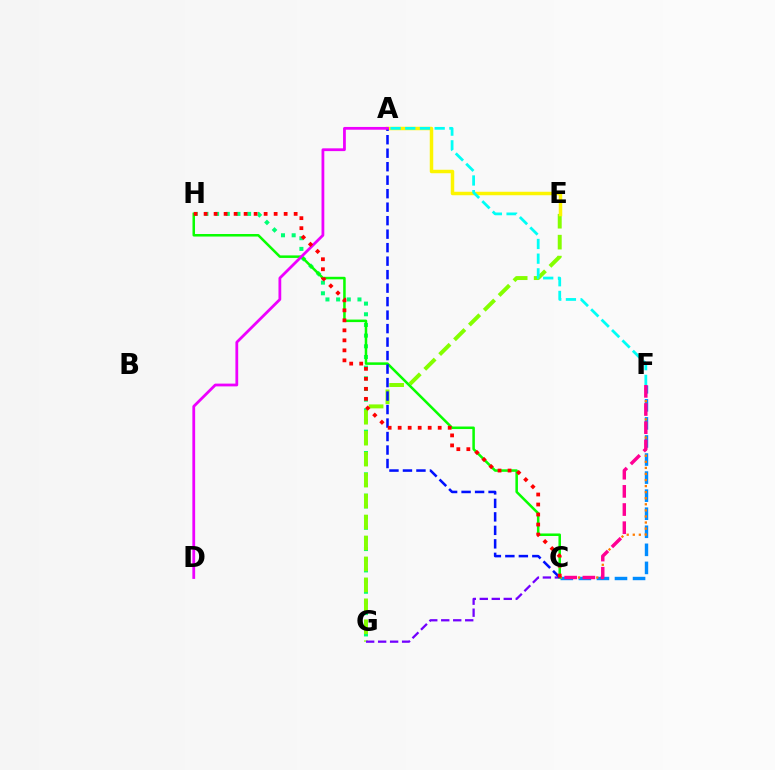{('C', 'F'): [{'color': '#008cff', 'line_style': 'dashed', 'thickness': 2.45}, {'color': '#ff7c00', 'line_style': 'dotted', 'thickness': 1.65}, {'color': '#ff0094', 'line_style': 'dashed', 'thickness': 2.47}], ('G', 'H'): [{'color': '#00ff74', 'line_style': 'dotted', 'thickness': 2.9}], ('E', 'G'): [{'color': '#84ff00', 'line_style': 'dashed', 'thickness': 2.85}], ('C', 'G'): [{'color': '#7200ff', 'line_style': 'dashed', 'thickness': 1.63}], ('C', 'H'): [{'color': '#08ff00', 'line_style': 'solid', 'thickness': 1.82}, {'color': '#ff0000', 'line_style': 'dotted', 'thickness': 2.72}], ('A', 'E'): [{'color': '#fcf500', 'line_style': 'solid', 'thickness': 2.51}], ('A', 'C'): [{'color': '#0010ff', 'line_style': 'dashed', 'thickness': 1.83}], ('A', 'D'): [{'color': '#ee00ff', 'line_style': 'solid', 'thickness': 2.0}], ('A', 'F'): [{'color': '#00fff6', 'line_style': 'dashed', 'thickness': 2.0}]}